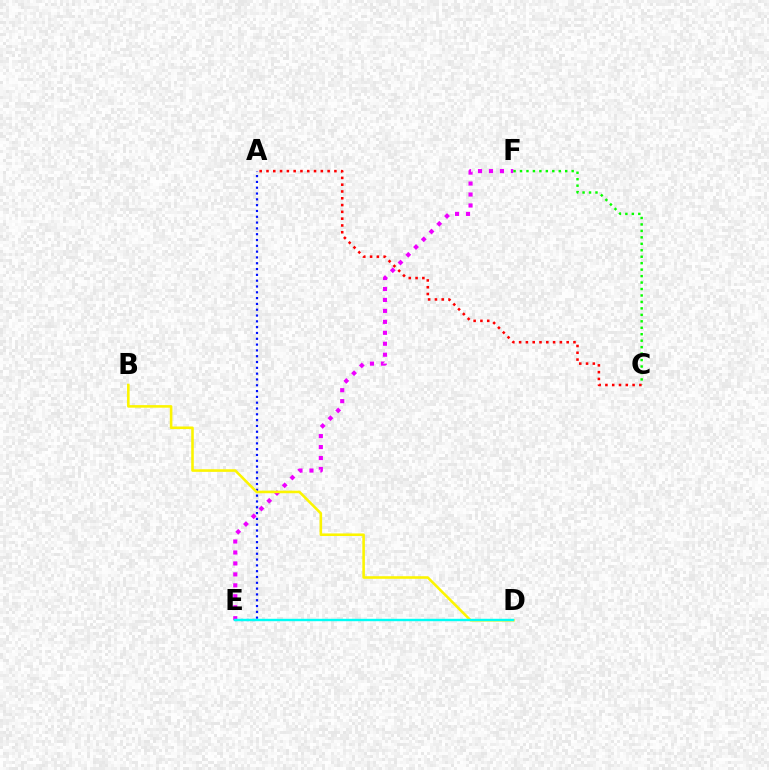{('A', 'E'): [{'color': '#0010ff', 'line_style': 'dotted', 'thickness': 1.58}], ('E', 'F'): [{'color': '#ee00ff', 'line_style': 'dotted', 'thickness': 2.98}], ('C', 'F'): [{'color': '#08ff00', 'line_style': 'dotted', 'thickness': 1.75}], ('A', 'C'): [{'color': '#ff0000', 'line_style': 'dotted', 'thickness': 1.85}], ('B', 'D'): [{'color': '#fcf500', 'line_style': 'solid', 'thickness': 1.85}], ('D', 'E'): [{'color': '#00fff6', 'line_style': 'solid', 'thickness': 1.73}]}